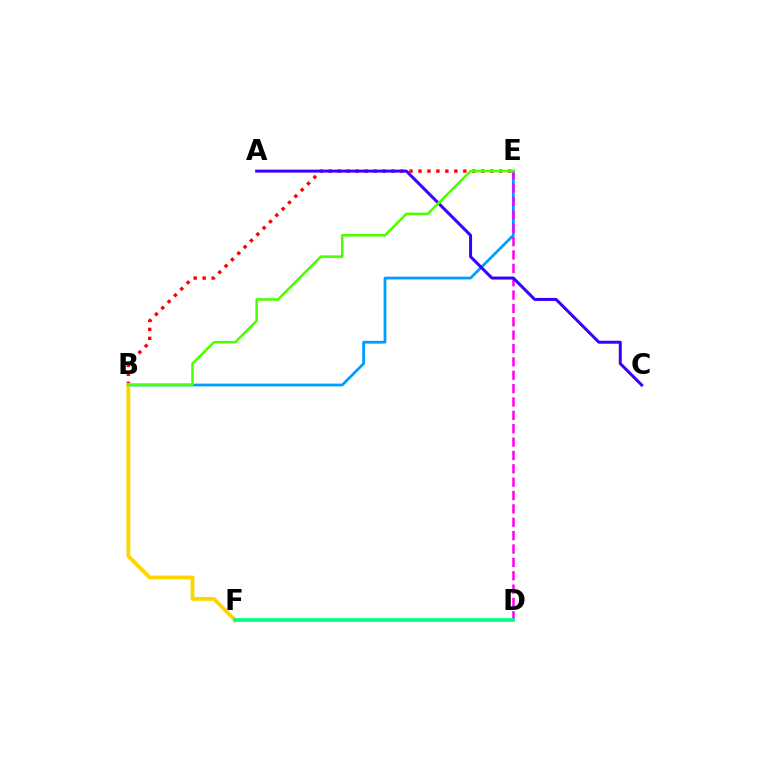{('B', 'E'): [{'color': '#009eff', 'line_style': 'solid', 'thickness': 2.0}, {'color': '#ff0000', 'line_style': 'dotted', 'thickness': 2.44}, {'color': '#4fff00', 'line_style': 'solid', 'thickness': 1.85}], ('D', 'E'): [{'color': '#ff00ed', 'line_style': 'dashed', 'thickness': 1.82}], ('B', 'F'): [{'color': '#ffd500', 'line_style': 'solid', 'thickness': 2.77}], ('D', 'F'): [{'color': '#00ff86', 'line_style': 'solid', 'thickness': 2.65}], ('A', 'C'): [{'color': '#3700ff', 'line_style': 'solid', 'thickness': 2.16}]}